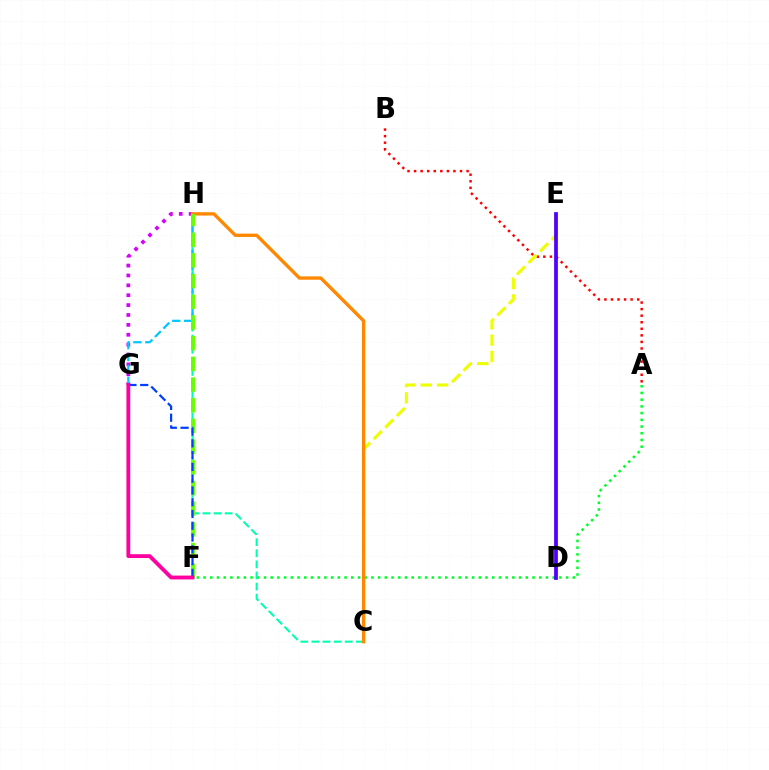{('G', 'H'): [{'color': '#d600ff', 'line_style': 'dotted', 'thickness': 2.68}, {'color': '#00c7ff', 'line_style': 'dashed', 'thickness': 1.62}], ('A', 'F'): [{'color': '#00ff27', 'line_style': 'dotted', 'thickness': 1.82}], ('A', 'B'): [{'color': '#ff0000', 'line_style': 'dotted', 'thickness': 1.78}], ('C', 'H'): [{'color': '#00ffaf', 'line_style': 'dashed', 'thickness': 1.51}, {'color': '#ff8800', 'line_style': 'solid', 'thickness': 2.4}], ('C', 'E'): [{'color': '#eeff00', 'line_style': 'dashed', 'thickness': 2.22}], ('F', 'H'): [{'color': '#66ff00', 'line_style': 'dashed', 'thickness': 2.81}], ('D', 'E'): [{'color': '#4f00ff', 'line_style': 'solid', 'thickness': 2.71}], ('F', 'G'): [{'color': '#003fff', 'line_style': 'dashed', 'thickness': 1.6}, {'color': '#ff00a0', 'line_style': 'solid', 'thickness': 2.76}]}